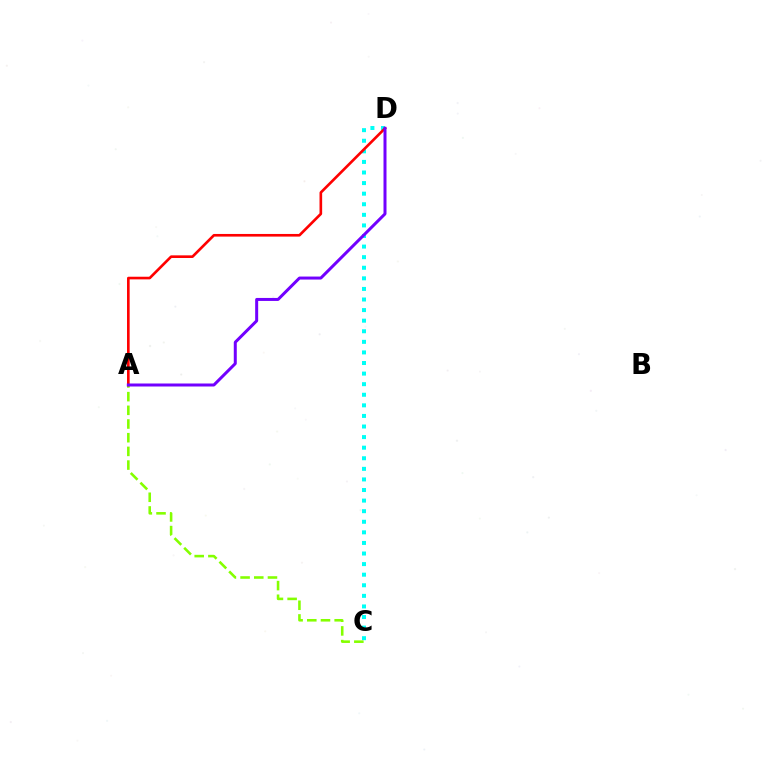{('C', 'D'): [{'color': '#00fff6', 'line_style': 'dotted', 'thickness': 2.88}], ('A', 'C'): [{'color': '#84ff00', 'line_style': 'dashed', 'thickness': 1.86}], ('A', 'D'): [{'color': '#ff0000', 'line_style': 'solid', 'thickness': 1.9}, {'color': '#7200ff', 'line_style': 'solid', 'thickness': 2.16}]}